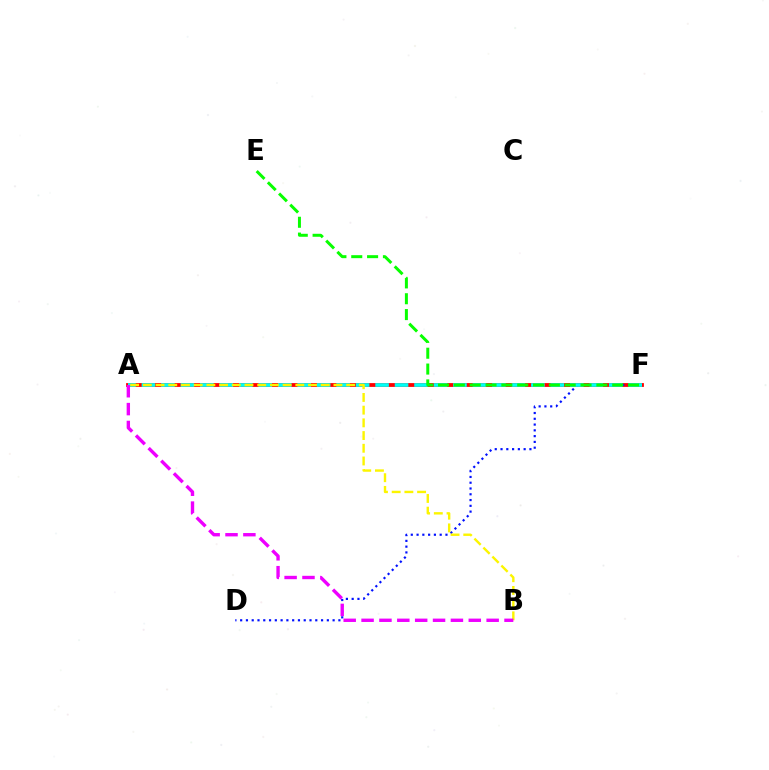{('A', 'F'): [{'color': '#ff0000', 'line_style': 'solid', 'thickness': 2.73}, {'color': '#00fff6', 'line_style': 'dashed', 'thickness': 2.65}], ('D', 'F'): [{'color': '#0010ff', 'line_style': 'dotted', 'thickness': 1.57}], ('E', 'F'): [{'color': '#08ff00', 'line_style': 'dashed', 'thickness': 2.15}], ('A', 'B'): [{'color': '#fcf500', 'line_style': 'dashed', 'thickness': 1.73}, {'color': '#ee00ff', 'line_style': 'dashed', 'thickness': 2.43}]}